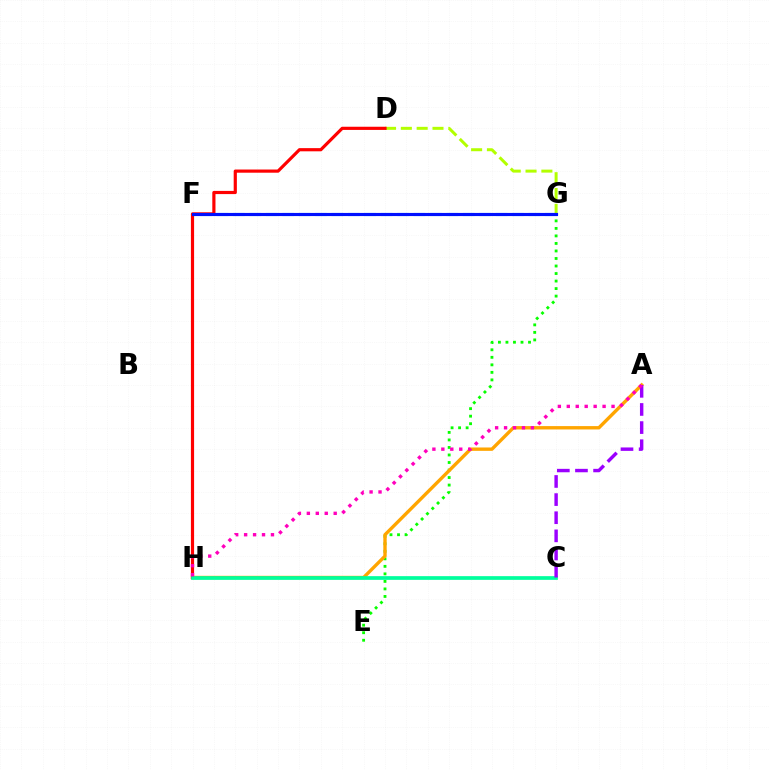{('D', 'G'): [{'color': '#b3ff00', 'line_style': 'dashed', 'thickness': 2.15}], ('E', 'G'): [{'color': '#08ff00', 'line_style': 'dotted', 'thickness': 2.04}], ('A', 'H'): [{'color': '#ffa500', 'line_style': 'solid', 'thickness': 2.43}, {'color': '#ff00bd', 'line_style': 'dotted', 'thickness': 2.43}], ('F', 'G'): [{'color': '#00b5ff', 'line_style': 'dashed', 'thickness': 2.23}, {'color': '#0010ff', 'line_style': 'solid', 'thickness': 2.25}], ('D', 'H'): [{'color': '#ff0000', 'line_style': 'solid', 'thickness': 2.29}], ('C', 'H'): [{'color': '#00ff9d', 'line_style': 'solid', 'thickness': 2.66}], ('A', 'C'): [{'color': '#9b00ff', 'line_style': 'dashed', 'thickness': 2.46}]}